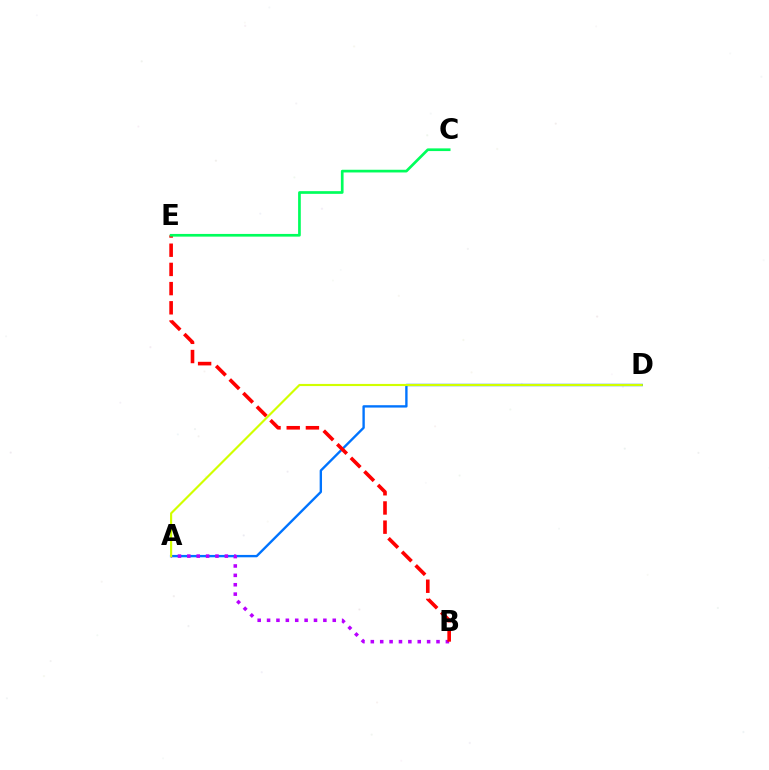{('A', 'D'): [{'color': '#0074ff', 'line_style': 'solid', 'thickness': 1.7}, {'color': '#d1ff00', 'line_style': 'solid', 'thickness': 1.55}], ('A', 'B'): [{'color': '#b900ff', 'line_style': 'dotted', 'thickness': 2.55}], ('B', 'E'): [{'color': '#ff0000', 'line_style': 'dashed', 'thickness': 2.61}], ('C', 'E'): [{'color': '#00ff5c', 'line_style': 'solid', 'thickness': 1.94}]}